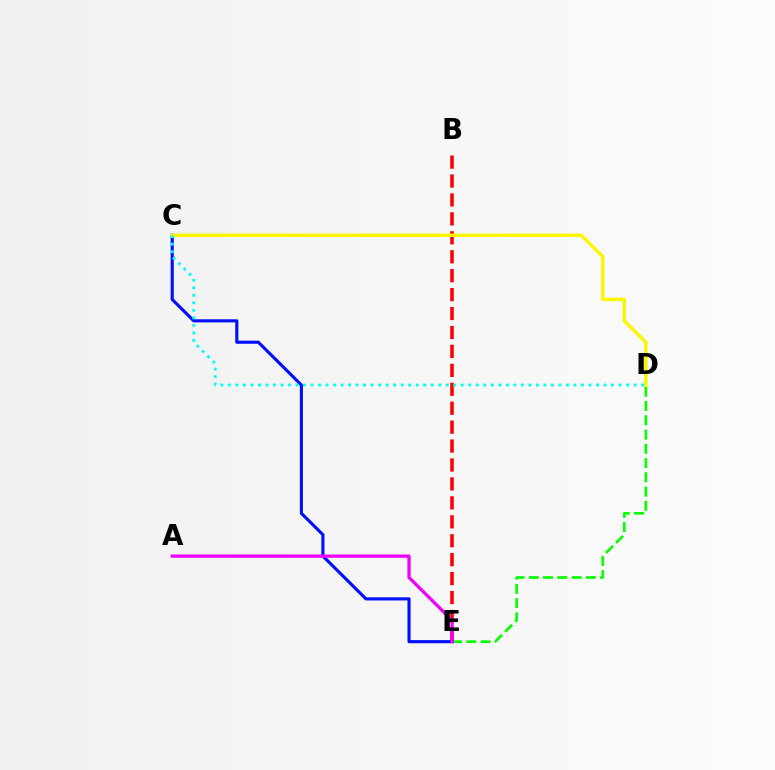{('B', 'E'): [{'color': '#ff0000', 'line_style': 'dashed', 'thickness': 2.57}], ('D', 'E'): [{'color': '#08ff00', 'line_style': 'dashed', 'thickness': 1.94}], ('C', 'E'): [{'color': '#0010ff', 'line_style': 'solid', 'thickness': 2.25}], ('A', 'E'): [{'color': '#ee00ff', 'line_style': 'solid', 'thickness': 2.35}], ('C', 'D'): [{'color': '#fcf500', 'line_style': 'solid', 'thickness': 2.48}, {'color': '#00fff6', 'line_style': 'dotted', 'thickness': 2.04}]}